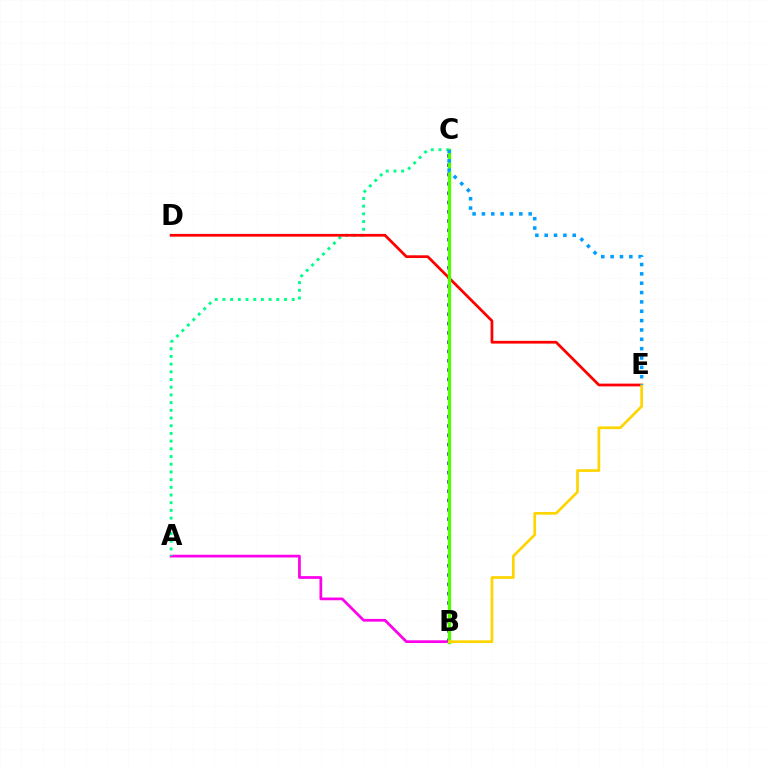{('A', 'B'): [{'color': '#ff00ed', 'line_style': 'solid', 'thickness': 1.96}], ('B', 'C'): [{'color': '#3700ff', 'line_style': 'dotted', 'thickness': 2.53}, {'color': '#4fff00', 'line_style': 'solid', 'thickness': 2.41}], ('A', 'C'): [{'color': '#00ff86', 'line_style': 'dotted', 'thickness': 2.09}], ('D', 'E'): [{'color': '#ff0000', 'line_style': 'solid', 'thickness': 1.98}], ('B', 'E'): [{'color': '#ffd500', 'line_style': 'solid', 'thickness': 1.94}], ('C', 'E'): [{'color': '#009eff', 'line_style': 'dotted', 'thickness': 2.54}]}